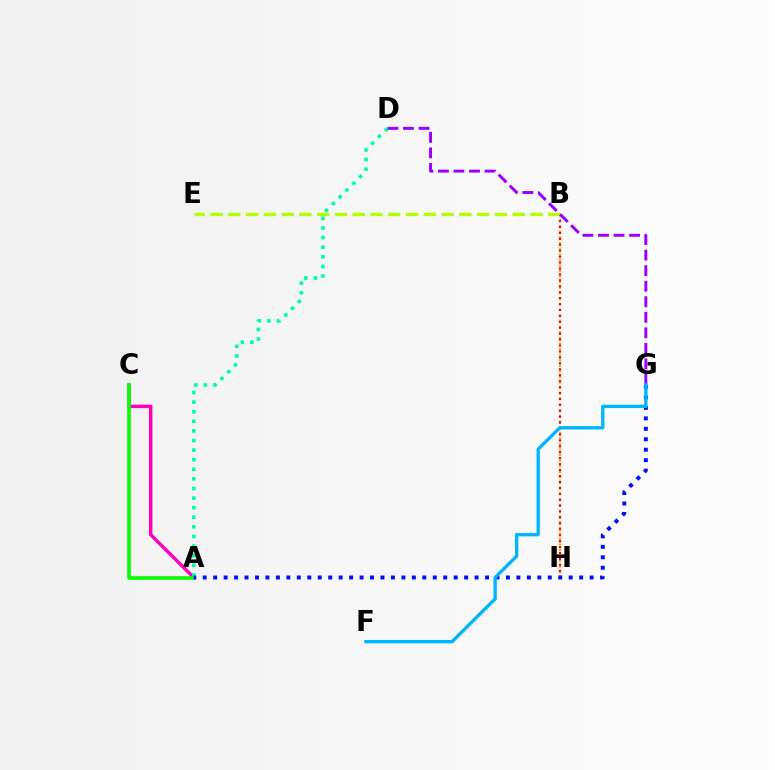{('A', 'C'): [{'color': '#ff00bd', 'line_style': 'solid', 'thickness': 2.49}, {'color': '#08ff00', 'line_style': 'solid', 'thickness': 2.63}], ('B', 'H'): [{'color': '#ffa500', 'line_style': 'dotted', 'thickness': 1.52}, {'color': '#ff0000', 'line_style': 'dotted', 'thickness': 1.61}], ('B', 'E'): [{'color': '#b3ff00', 'line_style': 'dashed', 'thickness': 2.41}], ('A', 'D'): [{'color': '#00ff9d', 'line_style': 'dotted', 'thickness': 2.61}], ('D', 'G'): [{'color': '#9b00ff', 'line_style': 'dashed', 'thickness': 2.11}], ('A', 'G'): [{'color': '#0010ff', 'line_style': 'dotted', 'thickness': 2.84}], ('F', 'G'): [{'color': '#00b5ff', 'line_style': 'solid', 'thickness': 2.4}]}